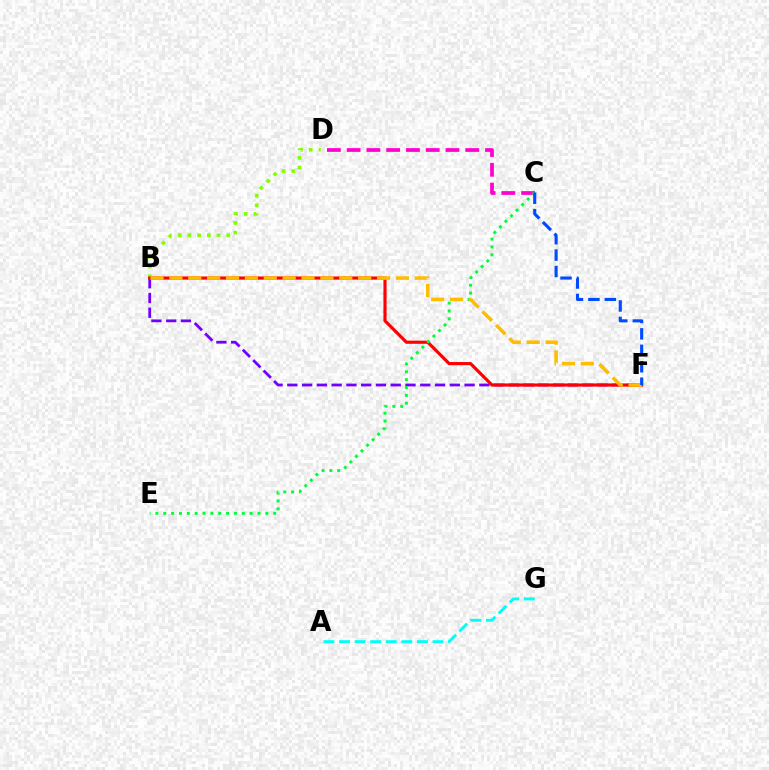{('C', 'D'): [{'color': '#ff00cf', 'line_style': 'dashed', 'thickness': 2.69}], ('B', 'D'): [{'color': '#84ff00', 'line_style': 'dotted', 'thickness': 2.64}], ('B', 'F'): [{'color': '#7200ff', 'line_style': 'dashed', 'thickness': 2.01}, {'color': '#ff0000', 'line_style': 'solid', 'thickness': 2.27}, {'color': '#ffbd00', 'line_style': 'dashed', 'thickness': 2.56}], ('A', 'G'): [{'color': '#00fff6', 'line_style': 'dashed', 'thickness': 2.12}], ('C', 'E'): [{'color': '#00ff39', 'line_style': 'dotted', 'thickness': 2.13}], ('C', 'F'): [{'color': '#004bff', 'line_style': 'dashed', 'thickness': 2.23}]}